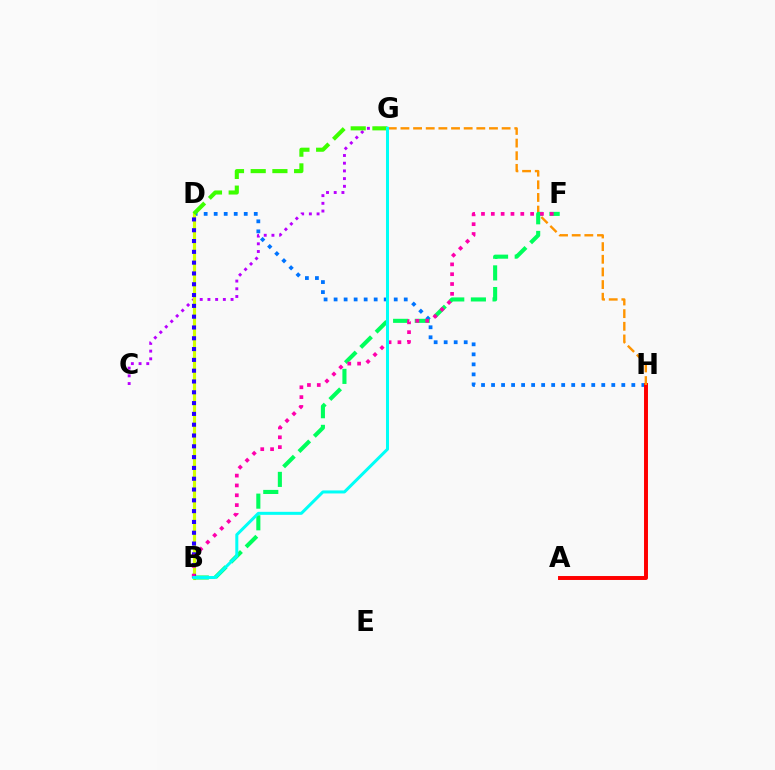{('D', 'H'): [{'color': '#0074ff', 'line_style': 'dotted', 'thickness': 2.72}], ('C', 'G'): [{'color': '#b900ff', 'line_style': 'dotted', 'thickness': 2.09}], ('B', 'D'): [{'color': '#d1ff00', 'line_style': 'solid', 'thickness': 2.27}, {'color': '#2500ff', 'line_style': 'dotted', 'thickness': 2.94}], ('A', 'H'): [{'color': '#ff0000', 'line_style': 'solid', 'thickness': 2.84}], ('G', 'H'): [{'color': '#ff9400', 'line_style': 'dashed', 'thickness': 1.72}], ('B', 'F'): [{'color': '#00ff5c', 'line_style': 'dashed', 'thickness': 2.94}, {'color': '#ff00ac', 'line_style': 'dotted', 'thickness': 2.67}], ('D', 'G'): [{'color': '#3dff00', 'line_style': 'dashed', 'thickness': 2.95}], ('B', 'G'): [{'color': '#00fff6', 'line_style': 'solid', 'thickness': 2.17}]}